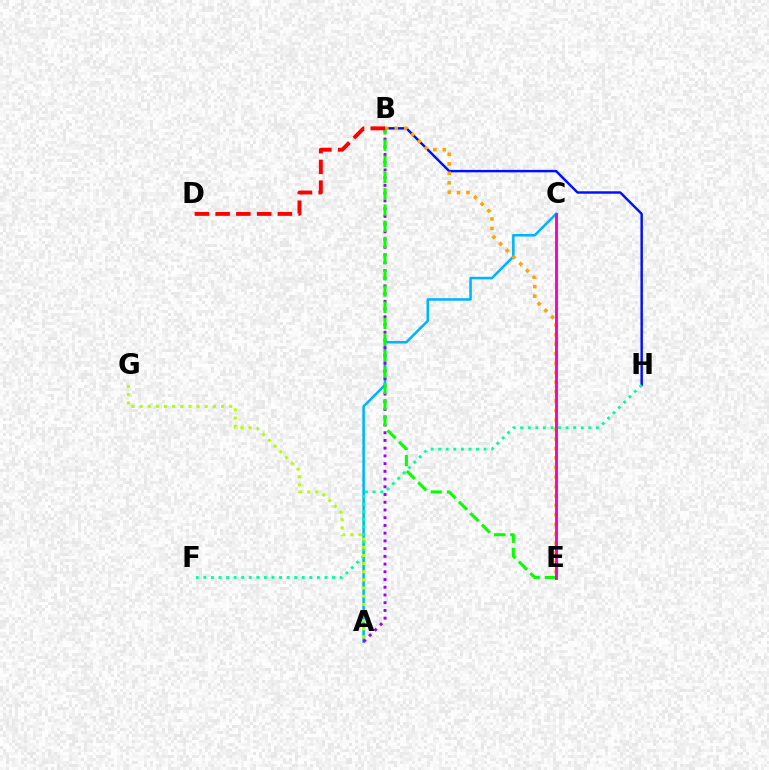{('A', 'C'): [{'color': '#00b5ff', 'line_style': 'solid', 'thickness': 1.84}], ('B', 'H'): [{'color': '#0010ff', 'line_style': 'solid', 'thickness': 1.76}], ('A', 'B'): [{'color': '#9b00ff', 'line_style': 'dotted', 'thickness': 2.1}], ('F', 'H'): [{'color': '#00ff9d', 'line_style': 'dotted', 'thickness': 2.06}], ('A', 'G'): [{'color': '#b3ff00', 'line_style': 'dotted', 'thickness': 2.21}], ('B', 'E'): [{'color': '#ffa500', 'line_style': 'dotted', 'thickness': 2.58}, {'color': '#08ff00', 'line_style': 'dashed', 'thickness': 2.2}], ('B', 'D'): [{'color': '#ff0000', 'line_style': 'dashed', 'thickness': 2.82}], ('C', 'E'): [{'color': '#ff00bd', 'line_style': 'solid', 'thickness': 2.09}]}